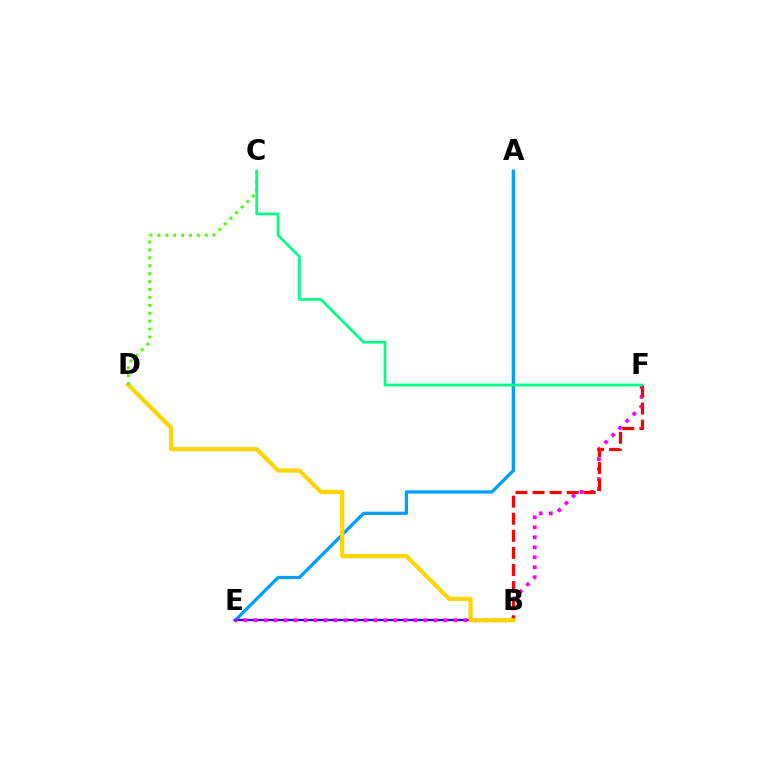{('A', 'E'): [{'color': '#009eff', 'line_style': 'solid', 'thickness': 2.36}], ('B', 'E'): [{'color': '#3700ff', 'line_style': 'solid', 'thickness': 1.63}], ('E', 'F'): [{'color': '#ff00ed', 'line_style': 'dotted', 'thickness': 2.71}], ('B', 'F'): [{'color': '#ff0000', 'line_style': 'dashed', 'thickness': 2.32}], ('B', 'D'): [{'color': '#ffd500', 'line_style': 'solid', 'thickness': 3.0}], ('C', 'D'): [{'color': '#4fff00', 'line_style': 'dotted', 'thickness': 2.15}], ('C', 'F'): [{'color': '#00ff86', 'line_style': 'solid', 'thickness': 1.96}]}